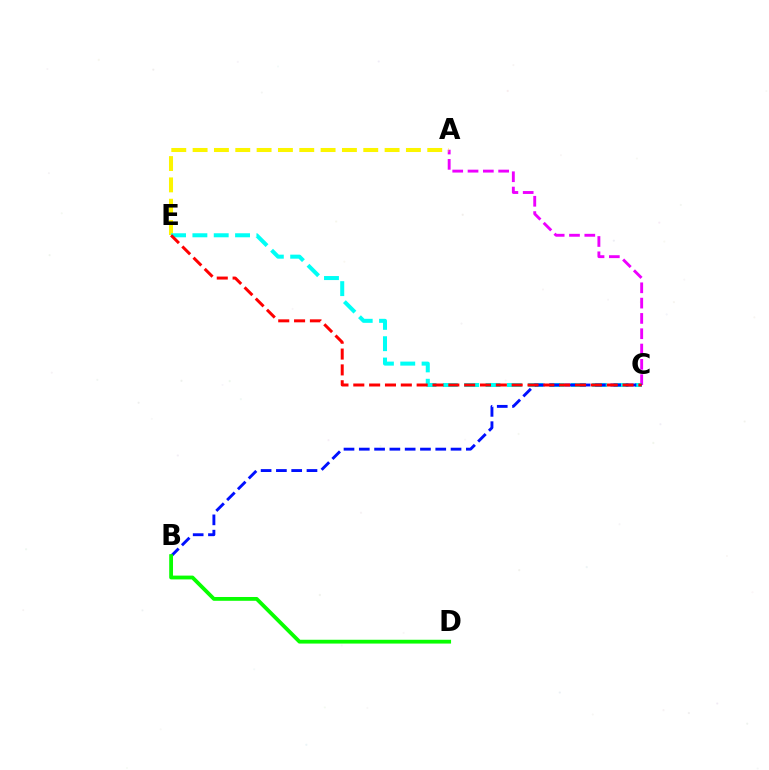{('A', 'C'): [{'color': '#ee00ff', 'line_style': 'dashed', 'thickness': 2.08}], ('A', 'E'): [{'color': '#fcf500', 'line_style': 'dashed', 'thickness': 2.9}], ('C', 'E'): [{'color': '#00fff6', 'line_style': 'dashed', 'thickness': 2.9}, {'color': '#ff0000', 'line_style': 'dashed', 'thickness': 2.15}], ('B', 'C'): [{'color': '#0010ff', 'line_style': 'dashed', 'thickness': 2.08}], ('B', 'D'): [{'color': '#08ff00', 'line_style': 'solid', 'thickness': 2.74}]}